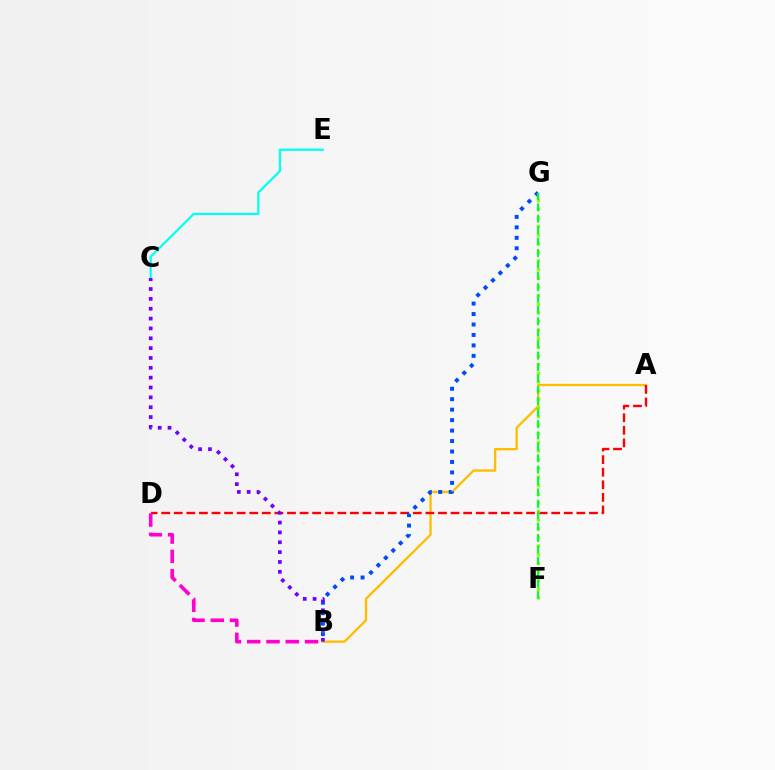{('A', 'B'): [{'color': '#ffbd00', 'line_style': 'solid', 'thickness': 1.67}], ('A', 'D'): [{'color': '#ff0000', 'line_style': 'dashed', 'thickness': 1.71}], ('C', 'E'): [{'color': '#00fff6', 'line_style': 'solid', 'thickness': 1.59}], ('B', 'G'): [{'color': '#004bff', 'line_style': 'dotted', 'thickness': 2.84}], ('F', 'G'): [{'color': '#84ff00', 'line_style': 'dotted', 'thickness': 2.35}, {'color': '#00ff39', 'line_style': 'dashed', 'thickness': 1.55}], ('B', 'C'): [{'color': '#7200ff', 'line_style': 'dotted', 'thickness': 2.68}], ('B', 'D'): [{'color': '#ff00cf', 'line_style': 'dashed', 'thickness': 2.62}]}